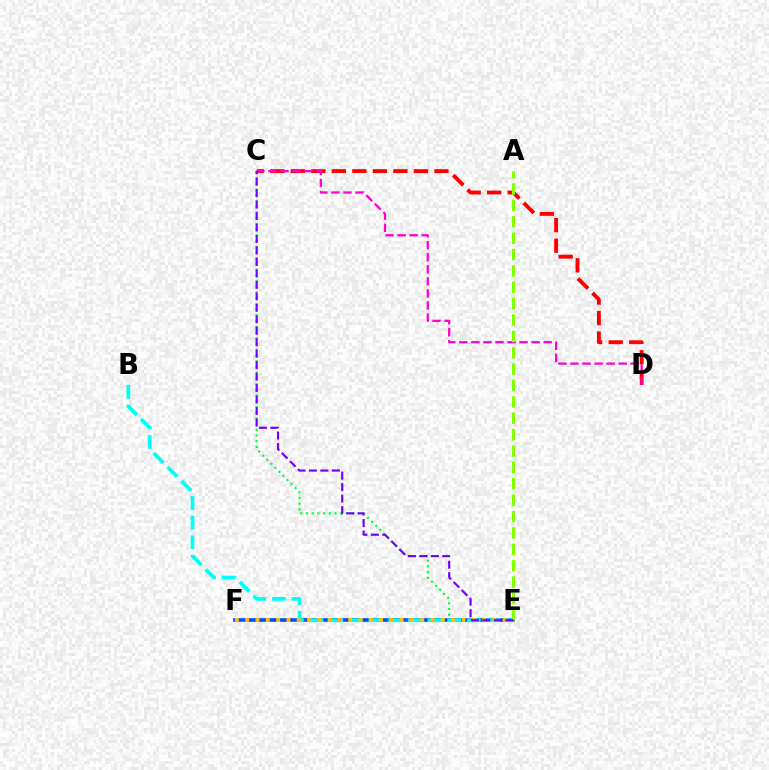{('C', 'E'): [{'color': '#00ff39', 'line_style': 'dotted', 'thickness': 1.55}, {'color': '#7200ff', 'line_style': 'dashed', 'thickness': 1.56}], ('E', 'F'): [{'color': '#004bff', 'line_style': 'solid', 'thickness': 2.59}, {'color': '#ffbd00', 'line_style': 'dotted', 'thickness': 2.8}], ('B', 'E'): [{'color': '#00fff6', 'line_style': 'dashed', 'thickness': 2.67}], ('C', 'D'): [{'color': '#ff0000', 'line_style': 'dashed', 'thickness': 2.79}, {'color': '#ff00cf', 'line_style': 'dashed', 'thickness': 1.64}], ('A', 'E'): [{'color': '#84ff00', 'line_style': 'dashed', 'thickness': 2.22}]}